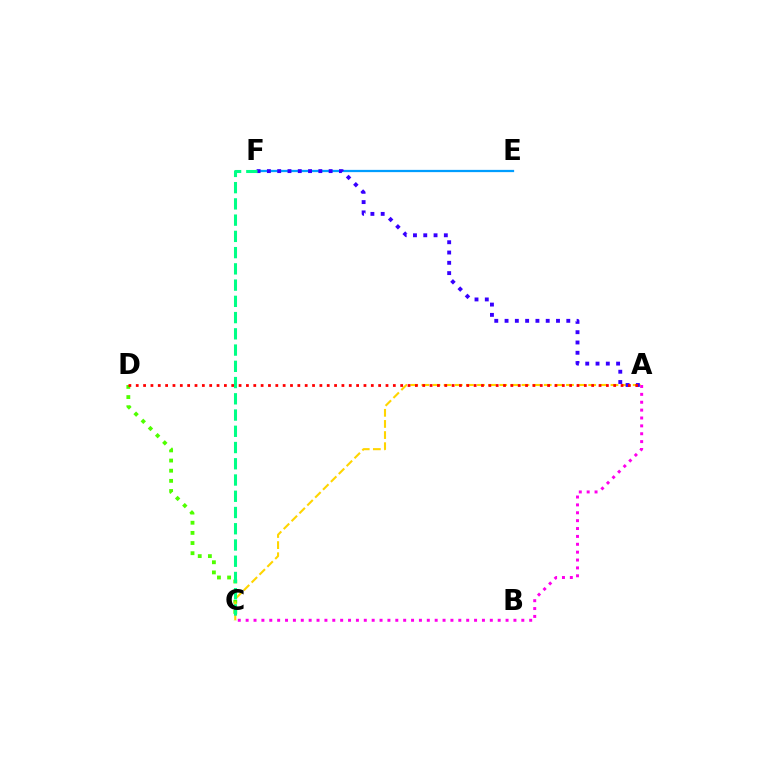{('C', 'D'): [{'color': '#4fff00', 'line_style': 'dotted', 'thickness': 2.76}], ('A', 'C'): [{'color': '#ffd500', 'line_style': 'dashed', 'thickness': 1.51}, {'color': '#ff00ed', 'line_style': 'dotted', 'thickness': 2.14}], ('E', 'F'): [{'color': '#009eff', 'line_style': 'solid', 'thickness': 1.62}], ('A', 'F'): [{'color': '#3700ff', 'line_style': 'dotted', 'thickness': 2.8}], ('A', 'D'): [{'color': '#ff0000', 'line_style': 'dotted', 'thickness': 2.0}], ('C', 'F'): [{'color': '#00ff86', 'line_style': 'dashed', 'thickness': 2.21}]}